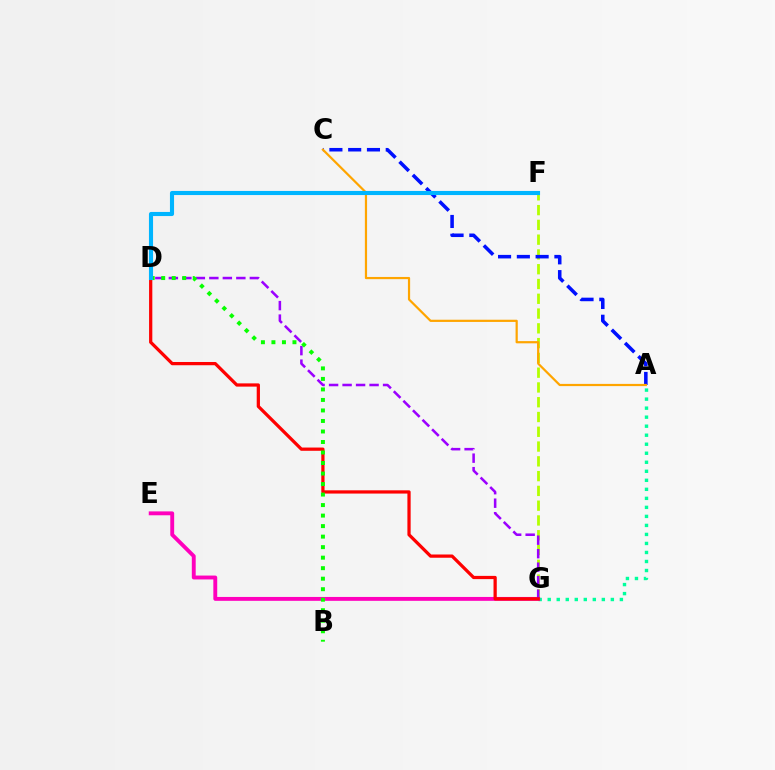{('A', 'G'): [{'color': '#00ff9d', 'line_style': 'dotted', 'thickness': 2.45}], ('F', 'G'): [{'color': '#b3ff00', 'line_style': 'dashed', 'thickness': 2.01}], ('A', 'C'): [{'color': '#0010ff', 'line_style': 'dashed', 'thickness': 2.55}, {'color': '#ffa500', 'line_style': 'solid', 'thickness': 1.59}], ('E', 'G'): [{'color': '#ff00bd', 'line_style': 'solid', 'thickness': 2.79}], ('D', 'G'): [{'color': '#9b00ff', 'line_style': 'dashed', 'thickness': 1.83}, {'color': '#ff0000', 'line_style': 'solid', 'thickness': 2.34}], ('B', 'D'): [{'color': '#08ff00', 'line_style': 'dotted', 'thickness': 2.86}], ('D', 'F'): [{'color': '#00b5ff', 'line_style': 'solid', 'thickness': 2.96}]}